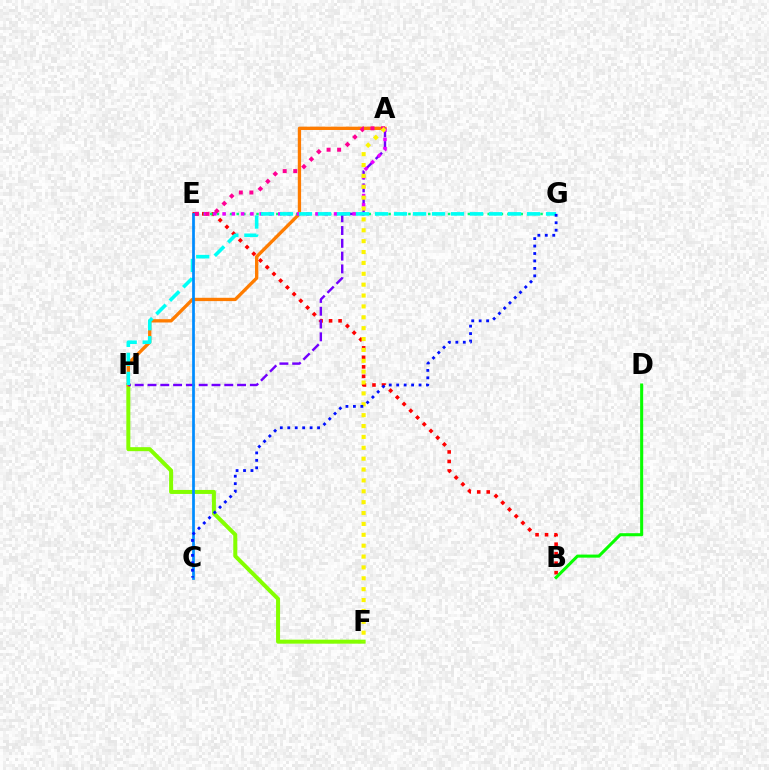{('F', 'H'): [{'color': '#84ff00', 'line_style': 'solid', 'thickness': 2.88}], ('B', 'E'): [{'color': '#ff0000', 'line_style': 'dotted', 'thickness': 2.58}], ('A', 'H'): [{'color': '#ff7c00', 'line_style': 'solid', 'thickness': 2.38}, {'color': '#7200ff', 'line_style': 'dashed', 'thickness': 1.74}], ('E', 'G'): [{'color': '#00ff74', 'line_style': 'dotted', 'thickness': 1.79}], ('A', 'E'): [{'color': '#ee00ff', 'line_style': 'dotted', 'thickness': 2.52}, {'color': '#ff0094', 'line_style': 'dotted', 'thickness': 2.87}], ('B', 'D'): [{'color': '#08ff00', 'line_style': 'solid', 'thickness': 2.2}], ('G', 'H'): [{'color': '#00fff6', 'line_style': 'dashed', 'thickness': 2.58}], ('C', 'E'): [{'color': '#008cff', 'line_style': 'solid', 'thickness': 1.97}], ('A', 'F'): [{'color': '#fcf500', 'line_style': 'dotted', 'thickness': 2.95}], ('C', 'G'): [{'color': '#0010ff', 'line_style': 'dotted', 'thickness': 2.02}]}